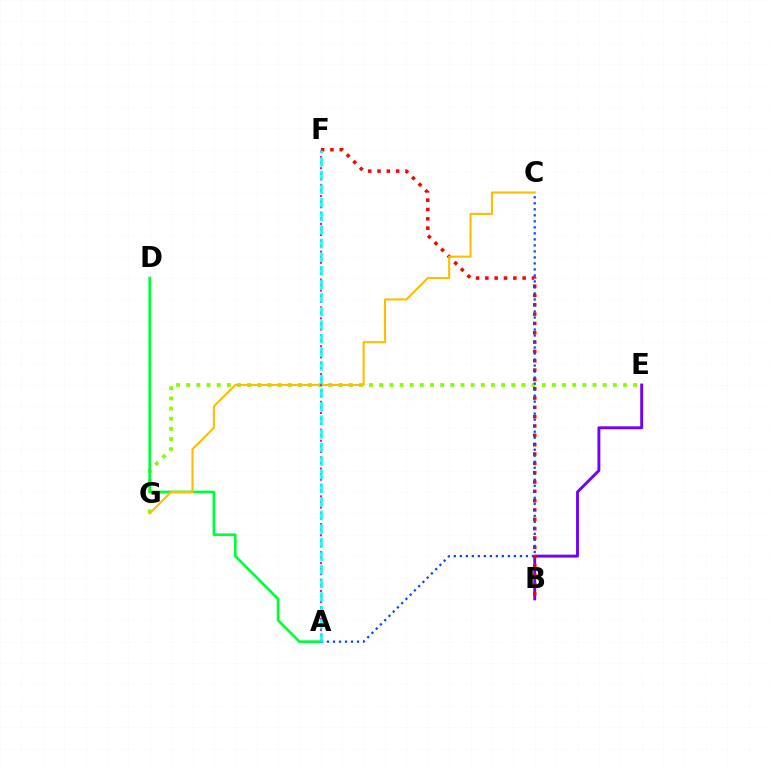{('B', 'E'): [{'color': '#7200ff', 'line_style': 'solid', 'thickness': 2.08}], ('E', 'G'): [{'color': '#84ff00', 'line_style': 'dotted', 'thickness': 2.76}], ('A', 'D'): [{'color': '#00ff39', 'line_style': 'solid', 'thickness': 1.93}], ('B', 'F'): [{'color': '#ff0000', 'line_style': 'dotted', 'thickness': 2.53}], ('C', 'G'): [{'color': '#ffbd00', 'line_style': 'solid', 'thickness': 1.52}], ('A', 'F'): [{'color': '#ff00cf', 'line_style': 'dotted', 'thickness': 1.51}, {'color': '#00fff6', 'line_style': 'dashed', 'thickness': 1.85}], ('A', 'C'): [{'color': '#004bff', 'line_style': 'dotted', 'thickness': 1.63}]}